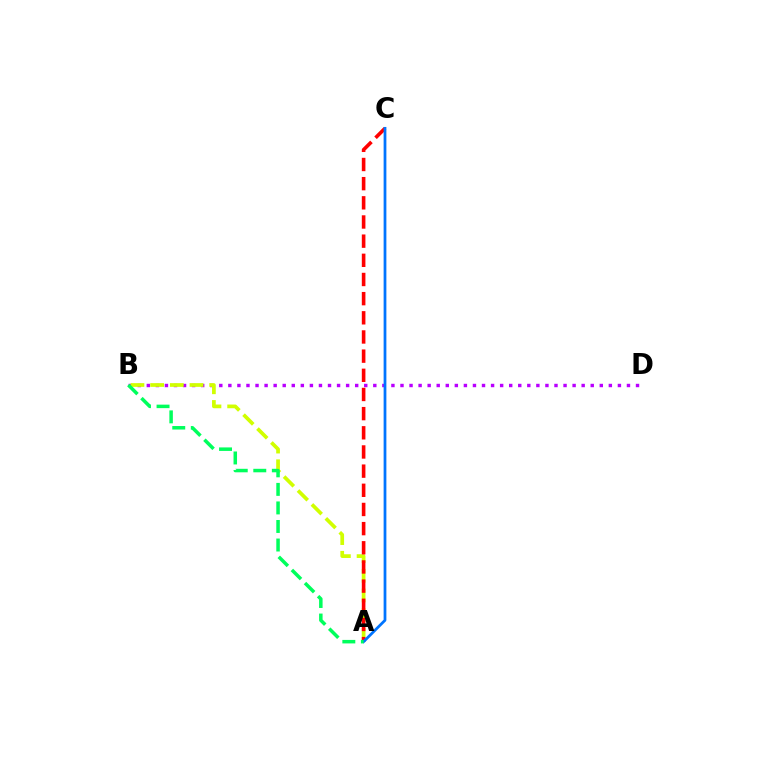{('B', 'D'): [{'color': '#b900ff', 'line_style': 'dotted', 'thickness': 2.46}], ('A', 'B'): [{'color': '#d1ff00', 'line_style': 'dashed', 'thickness': 2.67}, {'color': '#00ff5c', 'line_style': 'dashed', 'thickness': 2.52}], ('A', 'C'): [{'color': '#ff0000', 'line_style': 'dashed', 'thickness': 2.6}, {'color': '#0074ff', 'line_style': 'solid', 'thickness': 1.98}]}